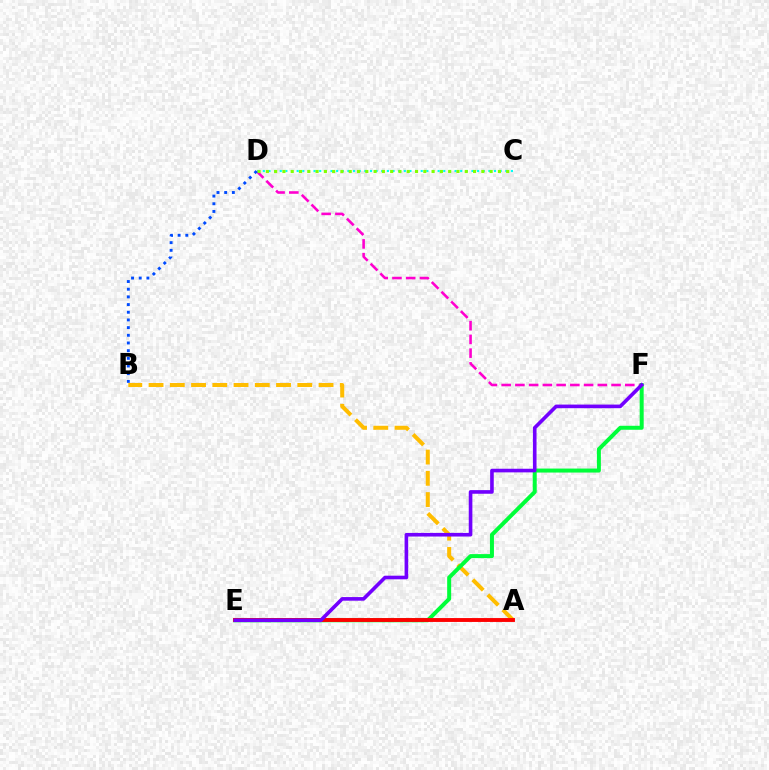{('A', 'B'): [{'color': '#ffbd00', 'line_style': 'dashed', 'thickness': 2.89}], ('D', 'F'): [{'color': '#ff00cf', 'line_style': 'dashed', 'thickness': 1.87}], ('E', 'F'): [{'color': '#00ff39', 'line_style': 'solid', 'thickness': 2.88}, {'color': '#7200ff', 'line_style': 'solid', 'thickness': 2.61}], ('C', 'D'): [{'color': '#00fff6', 'line_style': 'dotted', 'thickness': 1.53}, {'color': '#84ff00', 'line_style': 'dotted', 'thickness': 2.25}], ('A', 'E'): [{'color': '#ff0000', 'line_style': 'solid', 'thickness': 2.79}], ('B', 'D'): [{'color': '#004bff', 'line_style': 'dotted', 'thickness': 2.09}]}